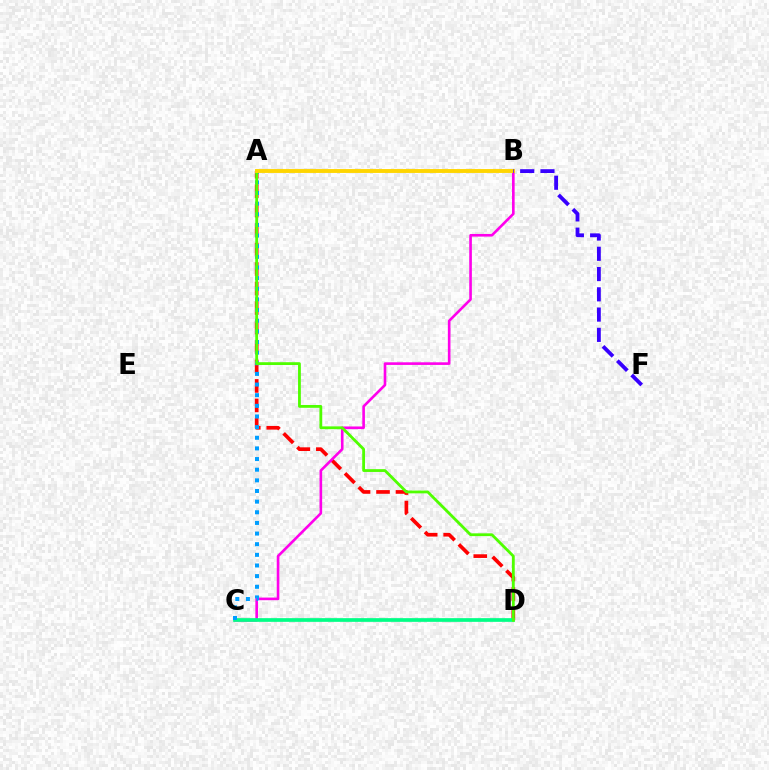{('A', 'D'): [{'color': '#ff0000', 'line_style': 'dashed', 'thickness': 2.65}, {'color': '#4fff00', 'line_style': 'solid', 'thickness': 2.02}], ('B', 'C'): [{'color': '#ff00ed', 'line_style': 'solid', 'thickness': 1.9}], ('C', 'D'): [{'color': '#00ff86', 'line_style': 'solid', 'thickness': 2.66}], ('A', 'C'): [{'color': '#009eff', 'line_style': 'dotted', 'thickness': 2.89}], ('A', 'B'): [{'color': '#ffd500', 'line_style': 'solid', 'thickness': 2.79}], ('B', 'F'): [{'color': '#3700ff', 'line_style': 'dashed', 'thickness': 2.75}]}